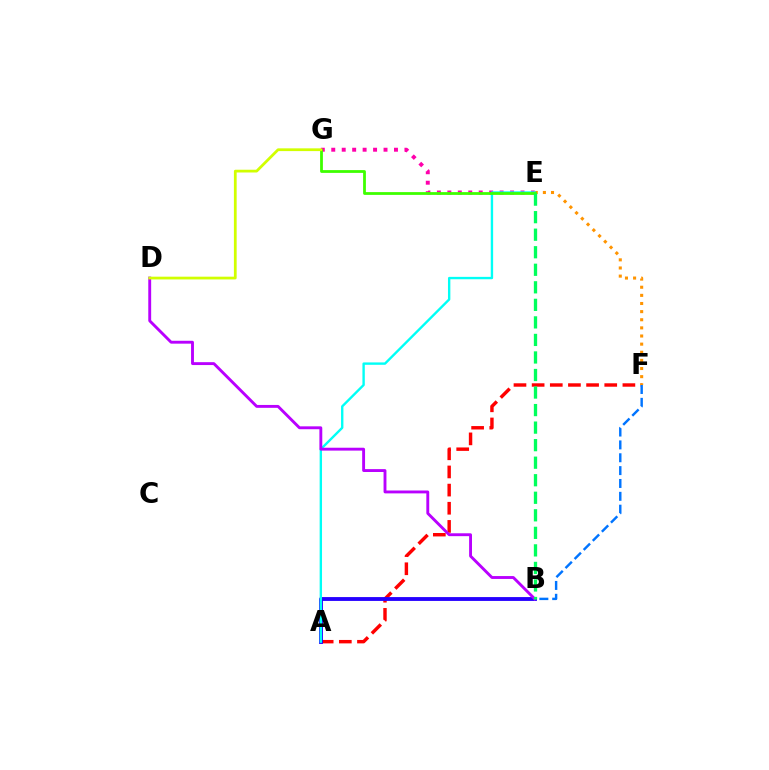{('A', 'F'): [{'color': '#ff0000', 'line_style': 'dashed', 'thickness': 2.47}], ('A', 'B'): [{'color': '#2500ff', 'line_style': 'solid', 'thickness': 2.77}], ('E', 'G'): [{'color': '#ff00ac', 'line_style': 'dotted', 'thickness': 2.84}, {'color': '#3dff00', 'line_style': 'solid', 'thickness': 2.0}], ('E', 'F'): [{'color': '#ff9400', 'line_style': 'dotted', 'thickness': 2.21}], ('A', 'E'): [{'color': '#00fff6', 'line_style': 'solid', 'thickness': 1.71}], ('B', 'D'): [{'color': '#b900ff', 'line_style': 'solid', 'thickness': 2.07}], ('B', 'F'): [{'color': '#0074ff', 'line_style': 'dashed', 'thickness': 1.75}], ('B', 'E'): [{'color': '#00ff5c', 'line_style': 'dashed', 'thickness': 2.38}], ('D', 'G'): [{'color': '#d1ff00', 'line_style': 'solid', 'thickness': 1.98}]}